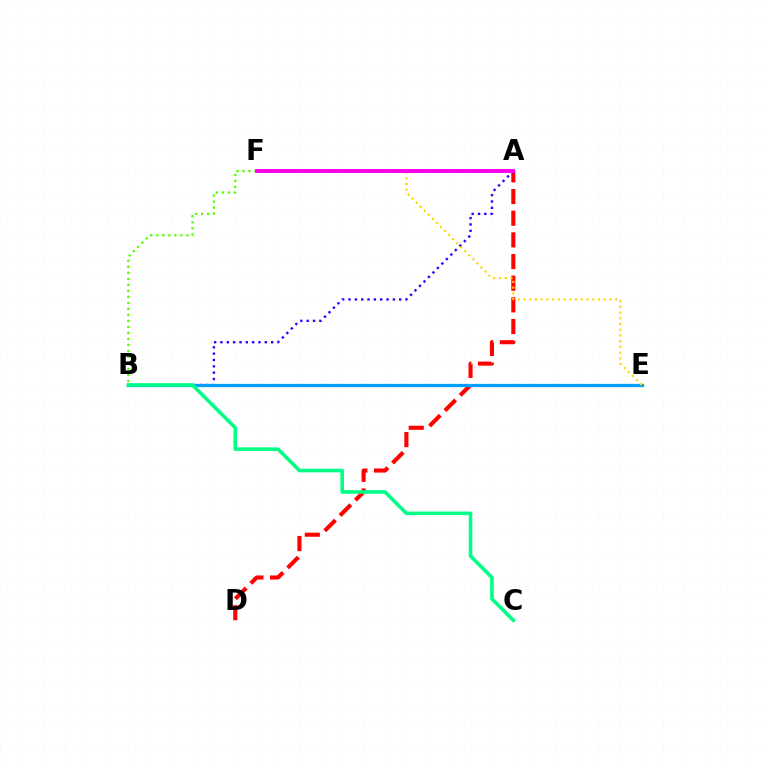{('B', 'F'): [{'color': '#4fff00', 'line_style': 'dotted', 'thickness': 1.63}], ('A', 'D'): [{'color': '#ff0000', 'line_style': 'dashed', 'thickness': 2.94}], ('A', 'B'): [{'color': '#3700ff', 'line_style': 'dotted', 'thickness': 1.72}], ('B', 'E'): [{'color': '#009eff', 'line_style': 'solid', 'thickness': 2.34}], ('E', 'F'): [{'color': '#ffd500', 'line_style': 'dotted', 'thickness': 1.56}], ('A', 'F'): [{'color': '#ff00ed', 'line_style': 'solid', 'thickness': 2.82}], ('B', 'C'): [{'color': '#00ff86', 'line_style': 'solid', 'thickness': 2.59}]}